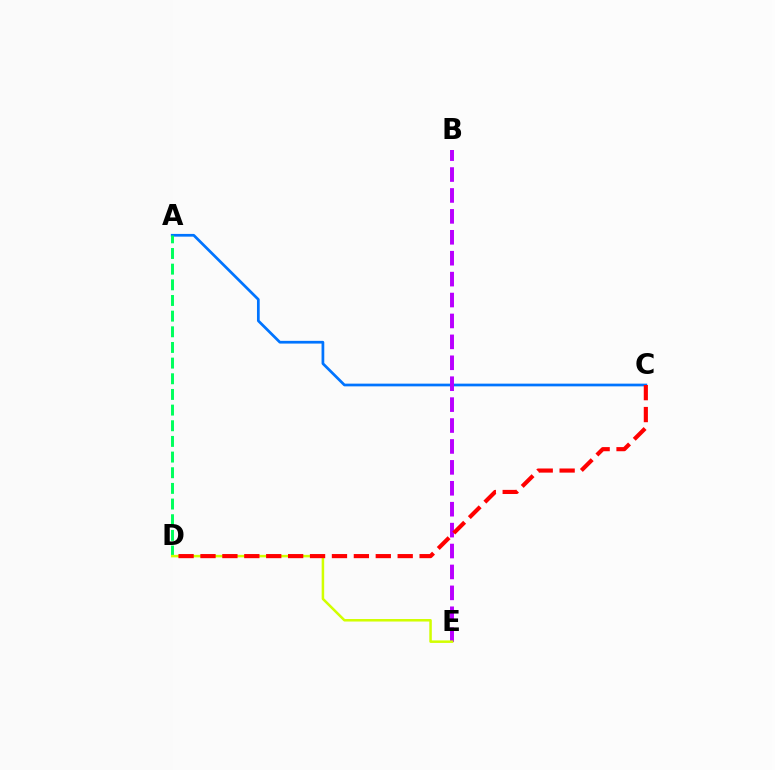{('A', 'C'): [{'color': '#0074ff', 'line_style': 'solid', 'thickness': 1.96}], ('A', 'D'): [{'color': '#00ff5c', 'line_style': 'dashed', 'thickness': 2.13}], ('B', 'E'): [{'color': '#b900ff', 'line_style': 'dashed', 'thickness': 2.84}], ('D', 'E'): [{'color': '#d1ff00', 'line_style': 'solid', 'thickness': 1.81}], ('C', 'D'): [{'color': '#ff0000', 'line_style': 'dashed', 'thickness': 2.98}]}